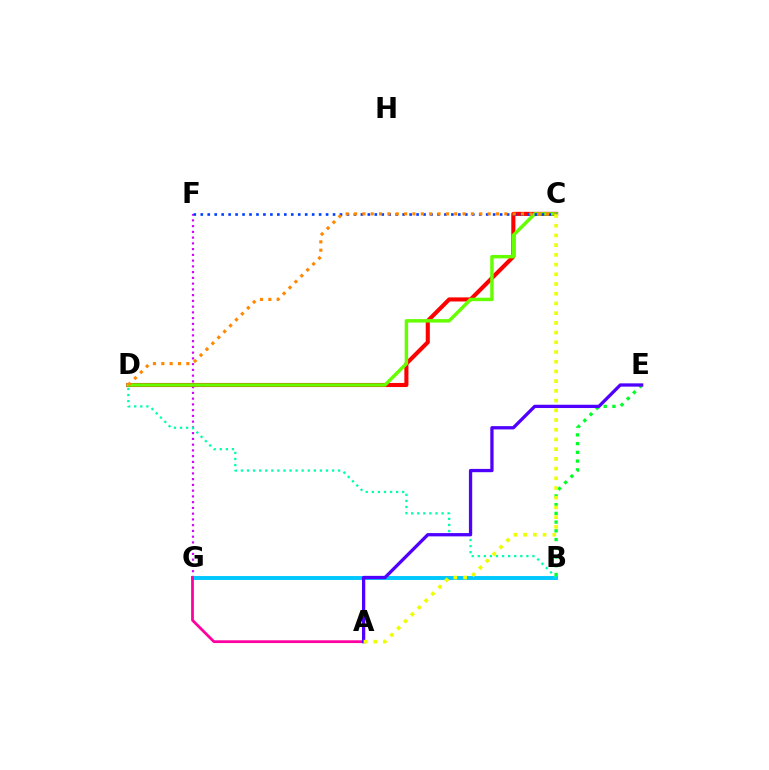{('F', 'G'): [{'color': '#d600ff', 'line_style': 'dotted', 'thickness': 1.56}], ('B', 'G'): [{'color': '#00c7ff', 'line_style': 'solid', 'thickness': 2.83}], ('A', 'G'): [{'color': '#ff00a0', 'line_style': 'solid', 'thickness': 1.98}], ('B', 'D'): [{'color': '#00ffaf', 'line_style': 'dotted', 'thickness': 1.65}], ('B', 'E'): [{'color': '#00ff27', 'line_style': 'dotted', 'thickness': 2.37}], ('C', 'D'): [{'color': '#ff0000', 'line_style': 'solid', 'thickness': 2.95}, {'color': '#66ff00', 'line_style': 'solid', 'thickness': 2.49}, {'color': '#ff8800', 'line_style': 'dotted', 'thickness': 2.27}], ('C', 'F'): [{'color': '#003fff', 'line_style': 'dotted', 'thickness': 1.89}], ('A', 'E'): [{'color': '#4f00ff', 'line_style': 'solid', 'thickness': 2.36}], ('A', 'C'): [{'color': '#eeff00', 'line_style': 'dotted', 'thickness': 2.64}]}